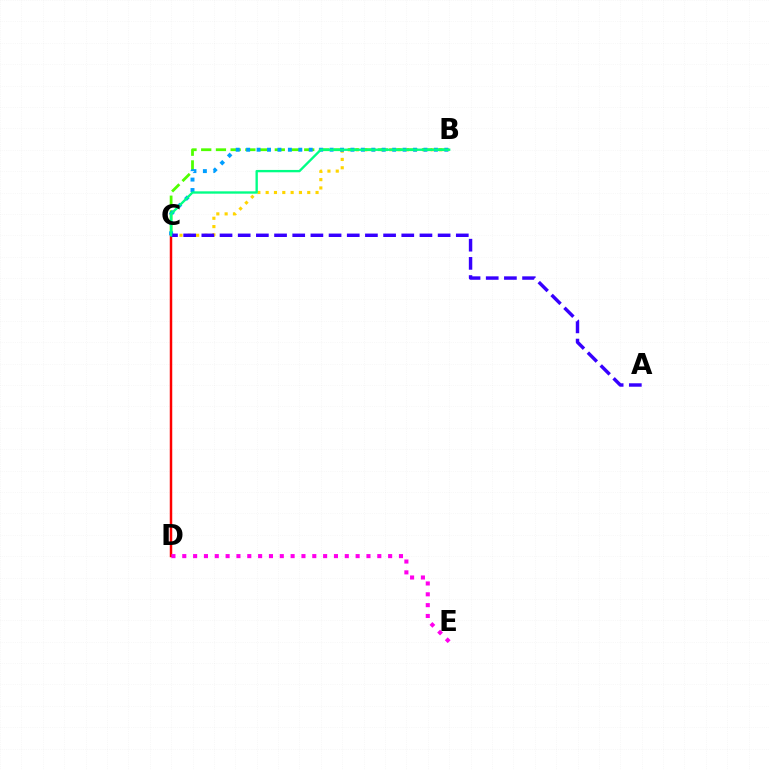{('C', 'D'): [{'color': '#ff0000', 'line_style': 'solid', 'thickness': 1.78}], ('B', 'C'): [{'color': '#ffd500', 'line_style': 'dotted', 'thickness': 2.26}, {'color': '#4fff00', 'line_style': 'dashed', 'thickness': 2.0}, {'color': '#009eff', 'line_style': 'dotted', 'thickness': 2.83}, {'color': '#00ff86', 'line_style': 'solid', 'thickness': 1.69}], ('D', 'E'): [{'color': '#ff00ed', 'line_style': 'dotted', 'thickness': 2.94}], ('A', 'C'): [{'color': '#3700ff', 'line_style': 'dashed', 'thickness': 2.47}]}